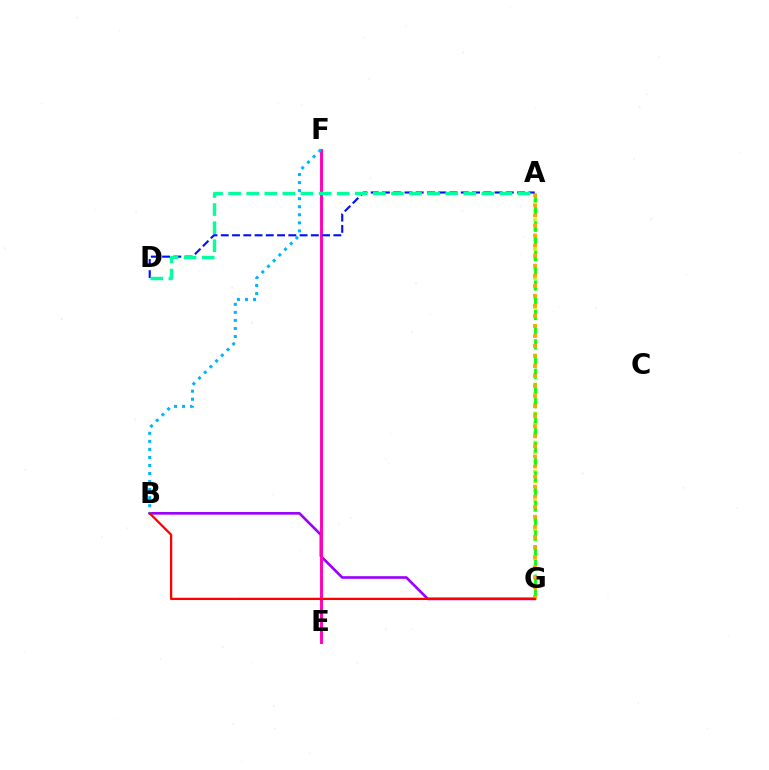{('A', 'G'): [{'color': '#b3ff00', 'line_style': 'dotted', 'thickness': 2.63}, {'color': '#08ff00', 'line_style': 'dashed', 'thickness': 2.0}, {'color': '#ffa500', 'line_style': 'dotted', 'thickness': 2.73}], ('B', 'G'): [{'color': '#9b00ff', 'line_style': 'solid', 'thickness': 1.89}, {'color': '#ff0000', 'line_style': 'solid', 'thickness': 1.63}], ('E', 'F'): [{'color': '#ff00bd', 'line_style': 'solid', 'thickness': 2.11}], ('B', 'F'): [{'color': '#00b5ff', 'line_style': 'dotted', 'thickness': 2.19}], ('A', 'D'): [{'color': '#0010ff', 'line_style': 'dashed', 'thickness': 1.53}, {'color': '#00ff9d', 'line_style': 'dashed', 'thickness': 2.46}]}